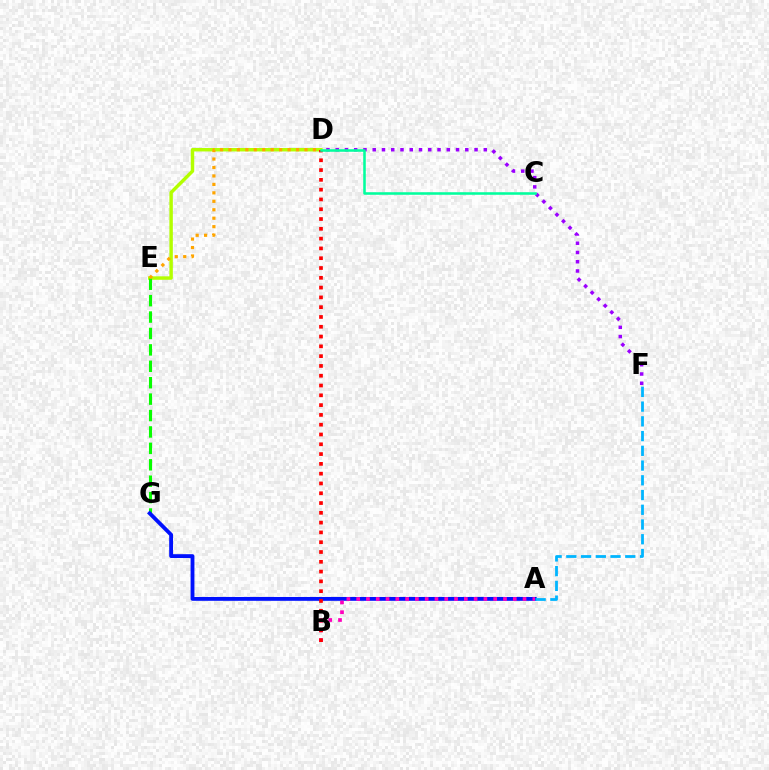{('D', 'E'): [{'color': '#b3ff00', 'line_style': 'solid', 'thickness': 2.49}, {'color': '#ffa500', 'line_style': 'dotted', 'thickness': 2.3}], ('E', 'G'): [{'color': '#08ff00', 'line_style': 'dashed', 'thickness': 2.23}], ('A', 'G'): [{'color': '#0010ff', 'line_style': 'solid', 'thickness': 2.77}], ('A', 'B'): [{'color': '#ff00bd', 'line_style': 'dotted', 'thickness': 2.66}], ('D', 'F'): [{'color': '#9b00ff', 'line_style': 'dotted', 'thickness': 2.51}], ('B', 'D'): [{'color': '#ff0000', 'line_style': 'dotted', 'thickness': 2.66}], ('C', 'D'): [{'color': '#00ff9d', 'line_style': 'solid', 'thickness': 1.83}], ('A', 'F'): [{'color': '#00b5ff', 'line_style': 'dashed', 'thickness': 2.0}]}